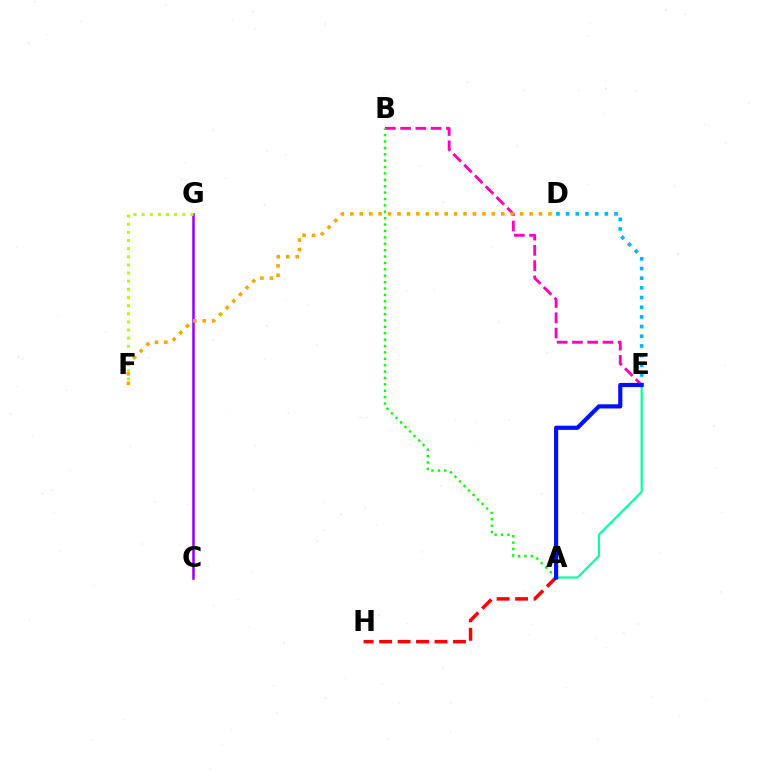{('B', 'E'): [{'color': '#ff00bd', 'line_style': 'dashed', 'thickness': 2.07}], ('D', 'E'): [{'color': '#00b5ff', 'line_style': 'dotted', 'thickness': 2.63}], ('A', 'E'): [{'color': '#00ff9d', 'line_style': 'solid', 'thickness': 1.54}, {'color': '#0010ff', 'line_style': 'solid', 'thickness': 3.0}], ('A', 'B'): [{'color': '#08ff00', 'line_style': 'dotted', 'thickness': 1.74}], ('C', 'G'): [{'color': '#9b00ff', 'line_style': 'solid', 'thickness': 1.84}], ('F', 'G'): [{'color': '#b3ff00', 'line_style': 'dotted', 'thickness': 2.21}], ('A', 'H'): [{'color': '#ff0000', 'line_style': 'dashed', 'thickness': 2.51}], ('D', 'F'): [{'color': '#ffa500', 'line_style': 'dotted', 'thickness': 2.56}]}